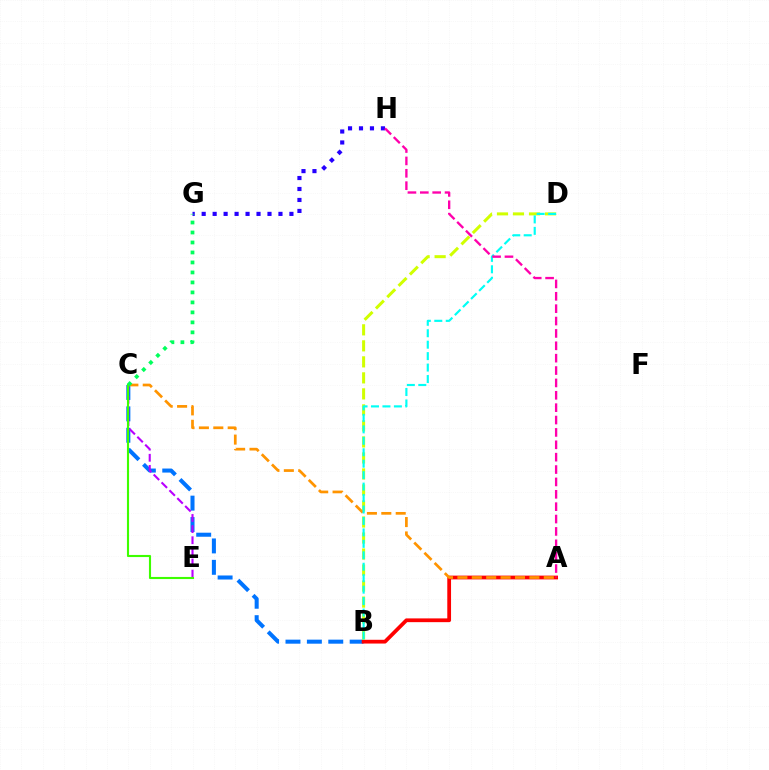{('B', 'C'): [{'color': '#0074ff', 'line_style': 'dashed', 'thickness': 2.91}], ('G', 'H'): [{'color': '#2500ff', 'line_style': 'dotted', 'thickness': 2.98}], ('A', 'B'): [{'color': '#ff0000', 'line_style': 'solid', 'thickness': 2.71}], ('B', 'D'): [{'color': '#d1ff00', 'line_style': 'dashed', 'thickness': 2.18}, {'color': '#00fff6', 'line_style': 'dashed', 'thickness': 1.56}], ('A', 'C'): [{'color': '#ff9400', 'line_style': 'dashed', 'thickness': 1.96}], ('C', 'E'): [{'color': '#b900ff', 'line_style': 'dashed', 'thickness': 1.51}, {'color': '#3dff00', 'line_style': 'solid', 'thickness': 1.52}], ('A', 'H'): [{'color': '#ff00ac', 'line_style': 'dashed', 'thickness': 1.68}], ('C', 'G'): [{'color': '#00ff5c', 'line_style': 'dotted', 'thickness': 2.71}]}